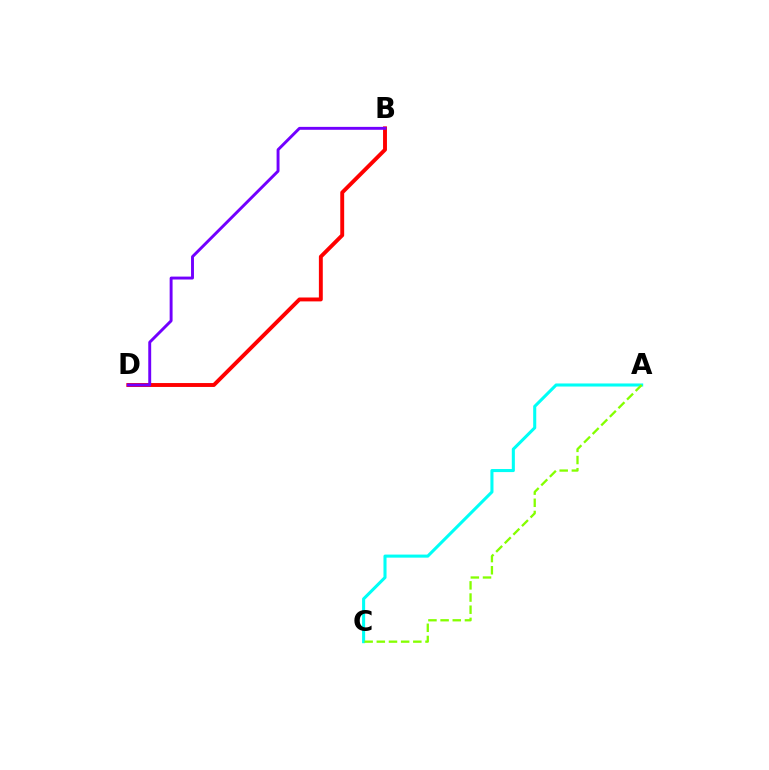{('A', 'C'): [{'color': '#00fff6', 'line_style': 'solid', 'thickness': 2.21}, {'color': '#84ff00', 'line_style': 'dashed', 'thickness': 1.65}], ('B', 'D'): [{'color': '#ff0000', 'line_style': 'solid', 'thickness': 2.81}, {'color': '#7200ff', 'line_style': 'solid', 'thickness': 2.1}]}